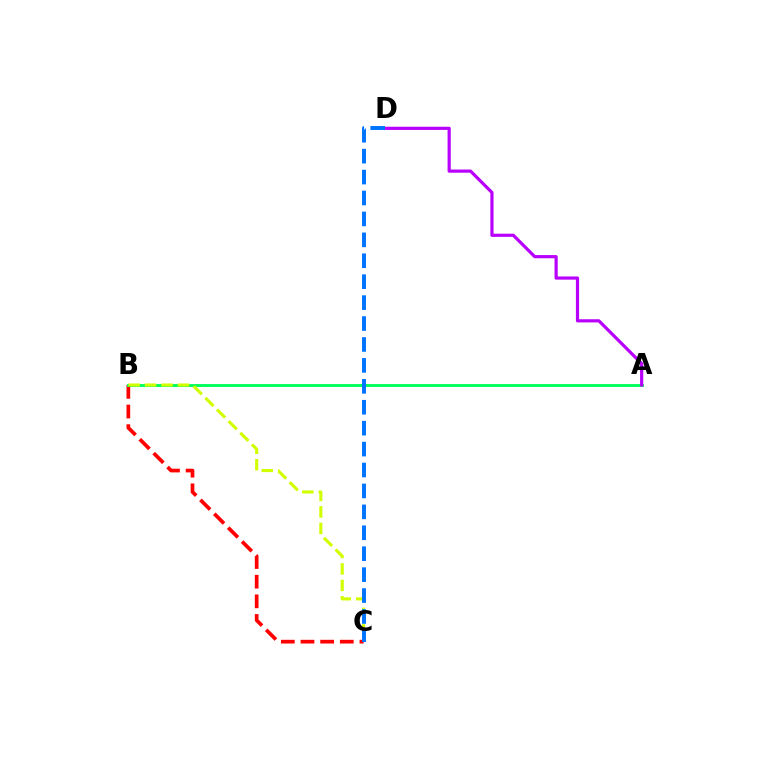{('B', 'C'): [{'color': '#ff0000', 'line_style': 'dashed', 'thickness': 2.67}, {'color': '#d1ff00', 'line_style': 'dashed', 'thickness': 2.24}], ('A', 'B'): [{'color': '#00ff5c', 'line_style': 'solid', 'thickness': 2.08}], ('A', 'D'): [{'color': '#b900ff', 'line_style': 'solid', 'thickness': 2.29}], ('C', 'D'): [{'color': '#0074ff', 'line_style': 'dashed', 'thickness': 2.84}]}